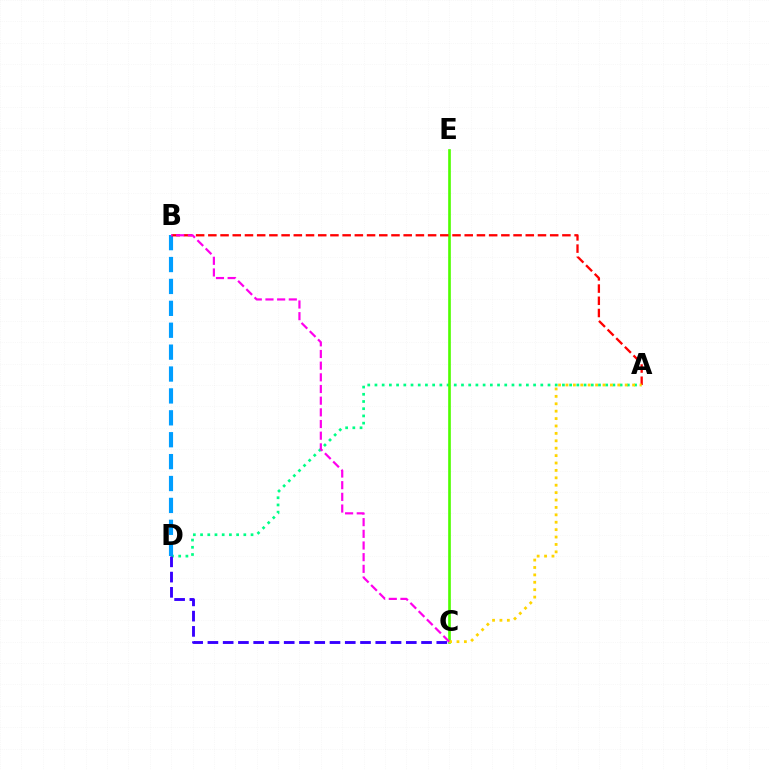{('A', 'D'): [{'color': '#00ff86', 'line_style': 'dotted', 'thickness': 1.96}], ('C', 'D'): [{'color': '#3700ff', 'line_style': 'dashed', 'thickness': 2.07}], ('C', 'E'): [{'color': '#4fff00', 'line_style': 'solid', 'thickness': 1.91}], ('B', 'D'): [{'color': '#009eff', 'line_style': 'dashed', 'thickness': 2.97}], ('A', 'B'): [{'color': '#ff0000', 'line_style': 'dashed', 'thickness': 1.66}], ('A', 'C'): [{'color': '#ffd500', 'line_style': 'dotted', 'thickness': 2.01}], ('B', 'C'): [{'color': '#ff00ed', 'line_style': 'dashed', 'thickness': 1.59}]}